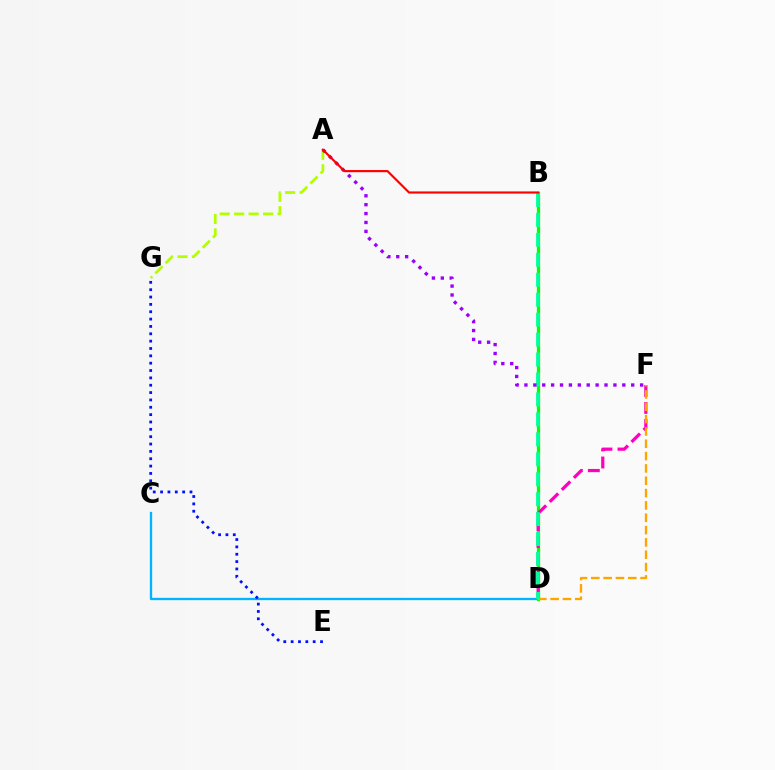{('C', 'D'): [{'color': '#00b5ff', 'line_style': 'solid', 'thickness': 1.66}], ('B', 'D'): [{'color': '#08ff00', 'line_style': 'solid', 'thickness': 2.35}, {'color': '#00ff9d', 'line_style': 'dashed', 'thickness': 2.71}], ('D', 'F'): [{'color': '#ff00bd', 'line_style': 'dashed', 'thickness': 2.31}, {'color': '#ffa500', 'line_style': 'dashed', 'thickness': 1.68}], ('A', 'G'): [{'color': '#b3ff00', 'line_style': 'dashed', 'thickness': 1.97}], ('A', 'F'): [{'color': '#9b00ff', 'line_style': 'dotted', 'thickness': 2.42}], ('A', 'B'): [{'color': '#ff0000', 'line_style': 'solid', 'thickness': 1.55}], ('E', 'G'): [{'color': '#0010ff', 'line_style': 'dotted', 'thickness': 2.0}]}